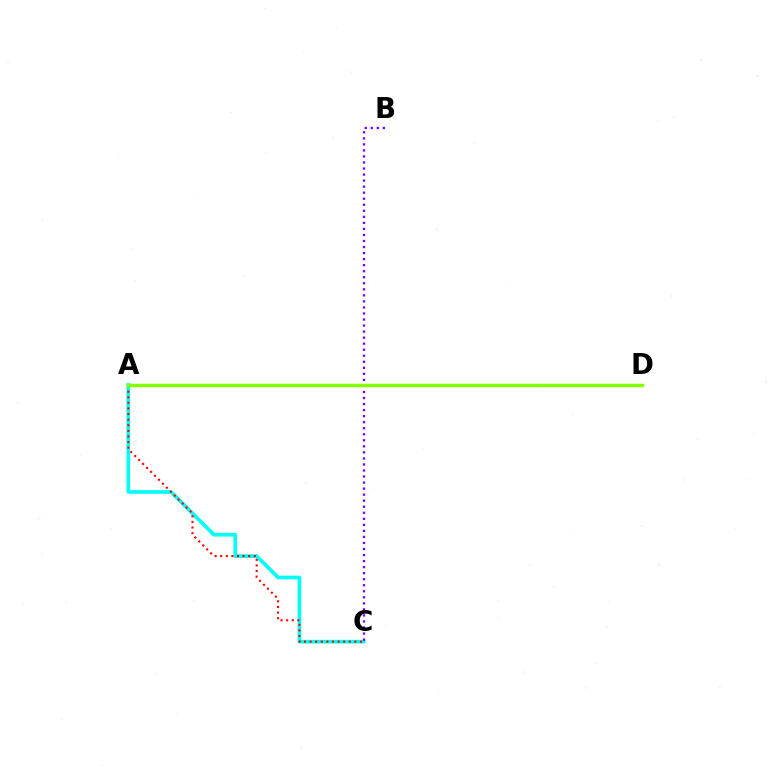{('A', 'C'): [{'color': '#00fff6', 'line_style': 'solid', 'thickness': 2.65}, {'color': '#ff0000', 'line_style': 'dotted', 'thickness': 1.52}], ('B', 'C'): [{'color': '#7200ff', 'line_style': 'dotted', 'thickness': 1.64}], ('A', 'D'): [{'color': '#84ff00', 'line_style': 'solid', 'thickness': 2.51}]}